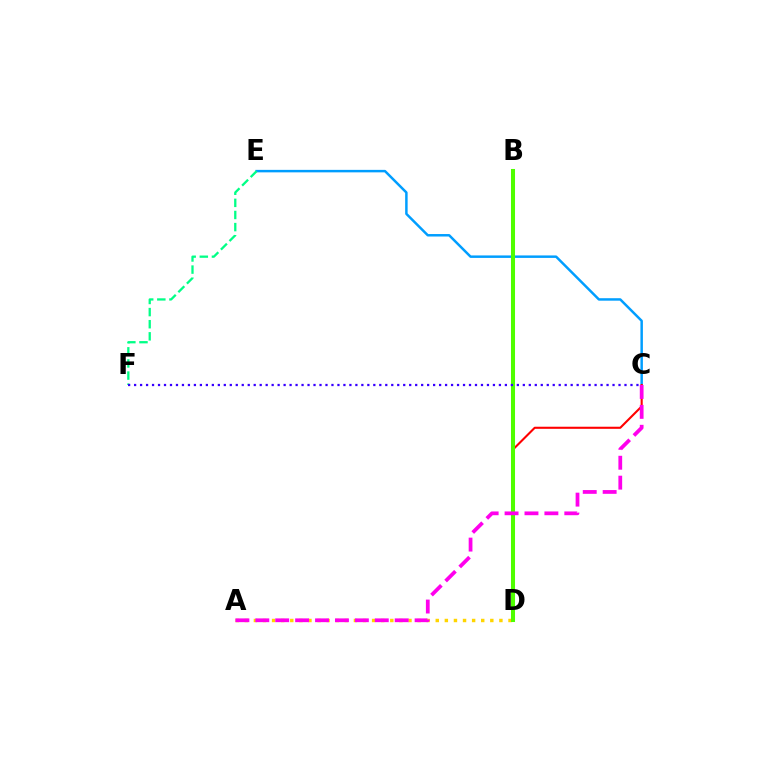{('C', 'E'): [{'color': '#009eff', 'line_style': 'solid', 'thickness': 1.78}], ('C', 'D'): [{'color': '#ff0000', 'line_style': 'solid', 'thickness': 1.51}], ('A', 'D'): [{'color': '#ffd500', 'line_style': 'dotted', 'thickness': 2.47}], ('B', 'D'): [{'color': '#4fff00', 'line_style': 'solid', 'thickness': 2.92}], ('A', 'C'): [{'color': '#ff00ed', 'line_style': 'dashed', 'thickness': 2.71}], ('E', 'F'): [{'color': '#00ff86', 'line_style': 'dashed', 'thickness': 1.65}], ('C', 'F'): [{'color': '#3700ff', 'line_style': 'dotted', 'thickness': 1.62}]}